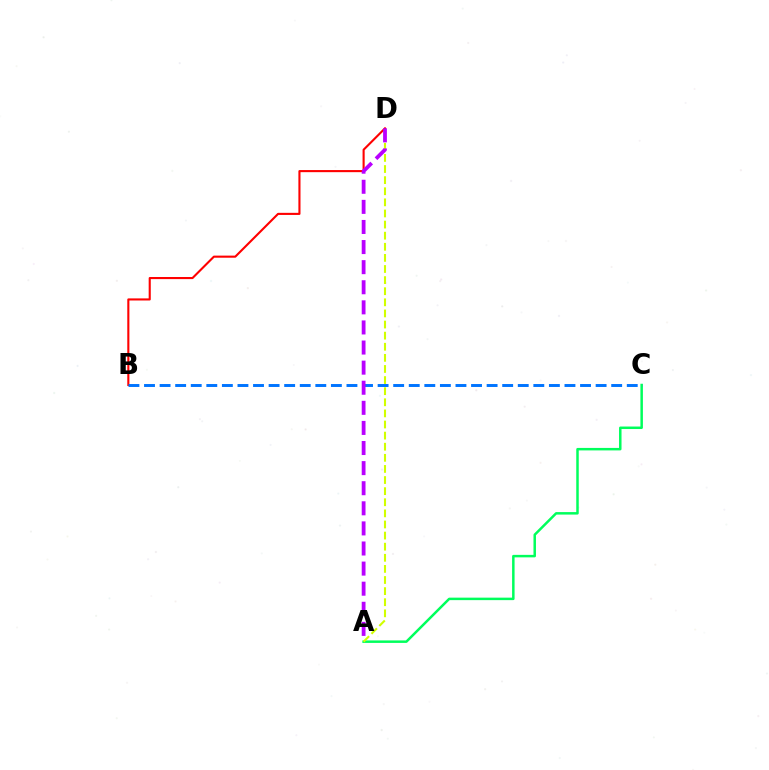{('A', 'C'): [{'color': '#00ff5c', 'line_style': 'solid', 'thickness': 1.79}], ('A', 'D'): [{'color': '#d1ff00', 'line_style': 'dashed', 'thickness': 1.51}, {'color': '#b900ff', 'line_style': 'dashed', 'thickness': 2.73}], ('B', 'D'): [{'color': '#ff0000', 'line_style': 'solid', 'thickness': 1.51}], ('B', 'C'): [{'color': '#0074ff', 'line_style': 'dashed', 'thickness': 2.12}]}